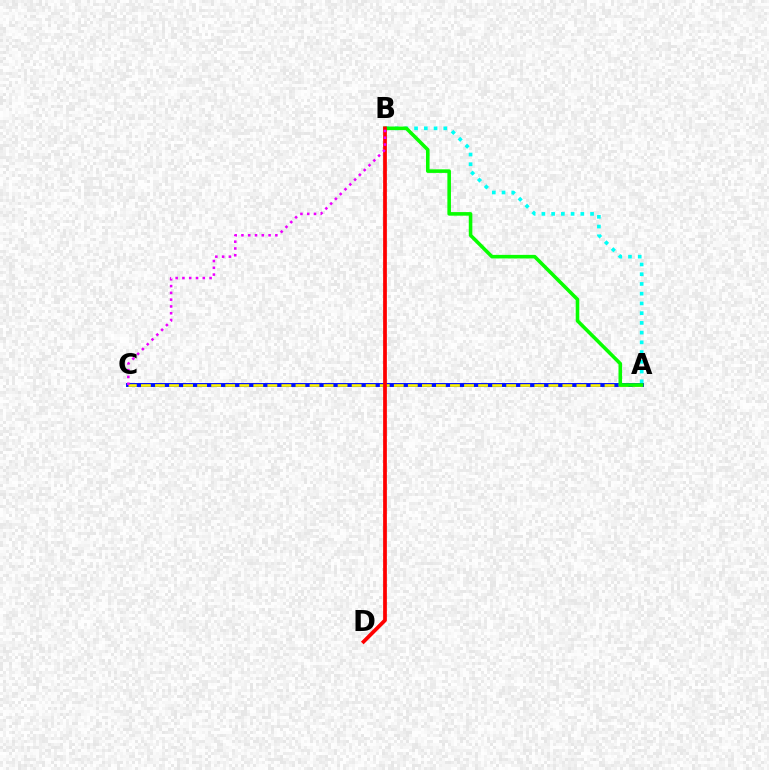{('A', 'C'): [{'color': '#0010ff', 'line_style': 'solid', 'thickness': 2.82}, {'color': '#fcf500', 'line_style': 'dashed', 'thickness': 1.91}], ('A', 'B'): [{'color': '#00fff6', 'line_style': 'dotted', 'thickness': 2.65}, {'color': '#08ff00', 'line_style': 'solid', 'thickness': 2.57}], ('B', 'D'): [{'color': '#ff0000', 'line_style': 'solid', 'thickness': 2.7}], ('B', 'C'): [{'color': '#ee00ff', 'line_style': 'dotted', 'thickness': 1.84}]}